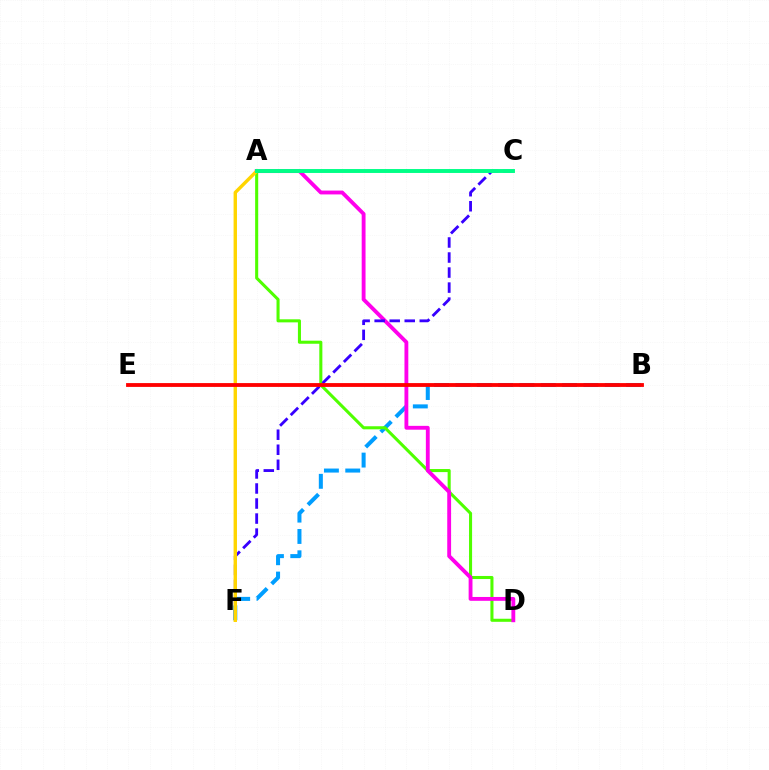{('B', 'F'): [{'color': '#009eff', 'line_style': 'dashed', 'thickness': 2.9}], ('A', 'D'): [{'color': '#4fff00', 'line_style': 'solid', 'thickness': 2.2}, {'color': '#ff00ed', 'line_style': 'solid', 'thickness': 2.77}], ('C', 'F'): [{'color': '#3700ff', 'line_style': 'dashed', 'thickness': 2.04}], ('A', 'F'): [{'color': '#ffd500', 'line_style': 'solid', 'thickness': 2.45}], ('A', 'C'): [{'color': '#00ff86', 'line_style': 'solid', 'thickness': 2.82}], ('B', 'E'): [{'color': '#ff0000', 'line_style': 'solid', 'thickness': 2.75}]}